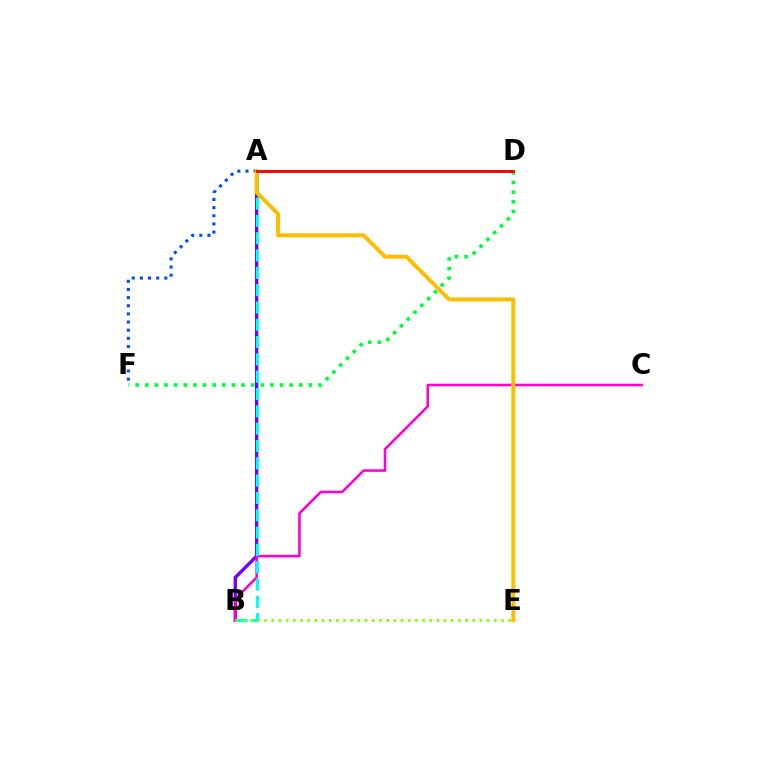{('A', 'B'): [{'color': '#7200ff', 'line_style': 'solid', 'thickness': 2.43}, {'color': '#00fff6', 'line_style': 'dashed', 'thickness': 2.35}], ('B', 'C'): [{'color': '#ff00cf', 'line_style': 'solid', 'thickness': 1.84}], ('A', 'F'): [{'color': '#004bff', 'line_style': 'dotted', 'thickness': 2.21}], ('A', 'E'): [{'color': '#ffbd00', 'line_style': 'solid', 'thickness': 2.84}], ('D', 'F'): [{'color': '#00ff39', 'line_style': 'dotted', 'thickness': 2.62}], ('B', 'E'): [{'color': '#84ff00', 'line_style': 'dotted', 'thickness': 1.95}], ('A', 'D'): [{'color': '#ff0000', 'line_style': 'solid', 'thickness': 2.11}]}